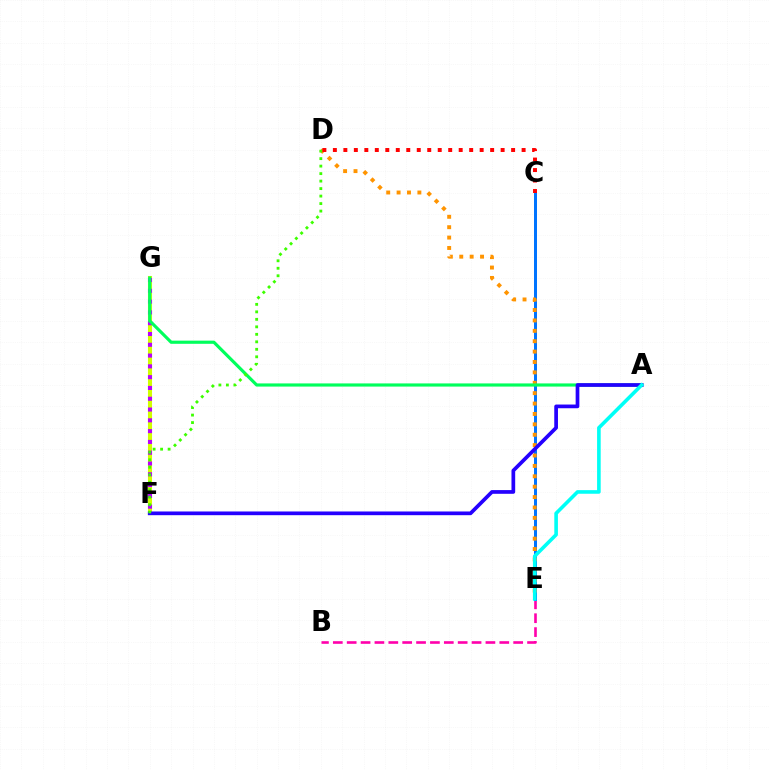{('B', 'E'): [{'color': '#ff00ac', 'line_style': 'dashed', 'thickness': 1.88}], ('F', 'G'): [{'color': '#d1ff00', 'line_style': 'solid', 'thickness': 2.94}, {'color': '#b900ff', 'line_style': 'dotted', 'thickness': 2.93}], ('C', 'E'): [{'color': '#0074ff', 'line_style': 'solid', 'thickness': 2.15}], ('D', 'E'): [{'color': '#ff9400', 'line_style': 'dotted', 'thickness': 2.82}], ('A', 'G'): [{'color': '#00ff5c', 'line_style': 'solid', 'thickness': 2.28}], ('A', 'F'): [{'color': '#2500ff', 'line_style': 'solid', 'thickness': 2.67}], ('D', 'F'): [{'color': '#3dff00', 'line_style': 'dotted', 'thickness': 2.04}], ('C', 'D'): [{'color': '#ff0000', 'line_style': 'dotted', 'thickness': 2.85}], ('A', 'E'): [{'color': '#00fff6', 'line_style': 'solid', 'thickness': 2.6}]}